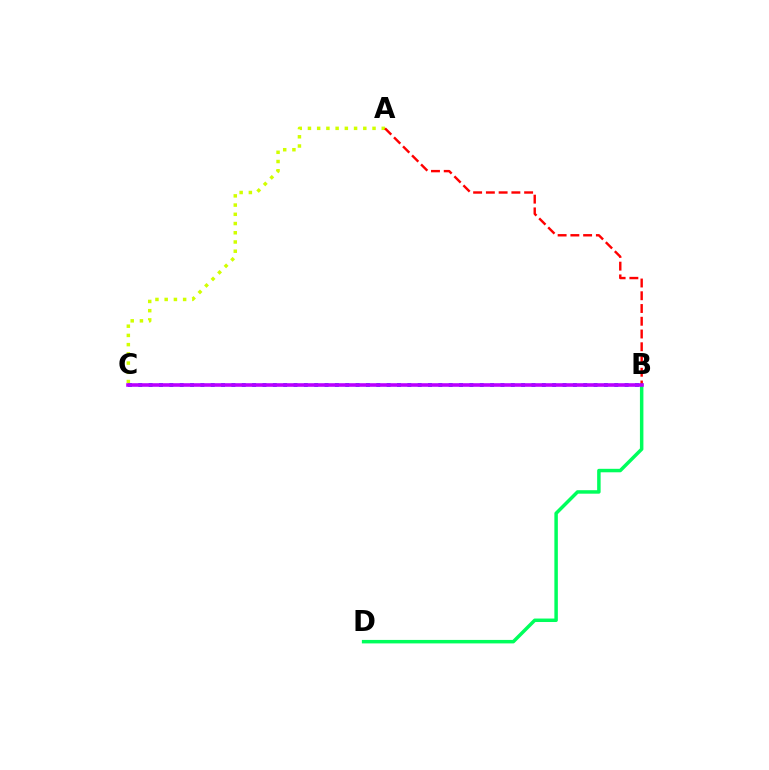{('B', 'C'): [{'color': '#0074ff', 'line_style': 'dotted', 'thickness': 2.81}, {'color': '#b900ff', 'line_style': 'solid', 'thickness': 2.58}], ('A', 'C'): [{'color': '#d1ff00', 'line_style': 'dotted', 'thickness': 2.51}], ('B', 'D'): [{'color': '#00ff5c', 'line_style': 'solid', 'thickness': 2.5}], ('A', 'B'): [{'color': '#ff0000', 'line_style': 'dashed', 'thickness': 1.73}]}